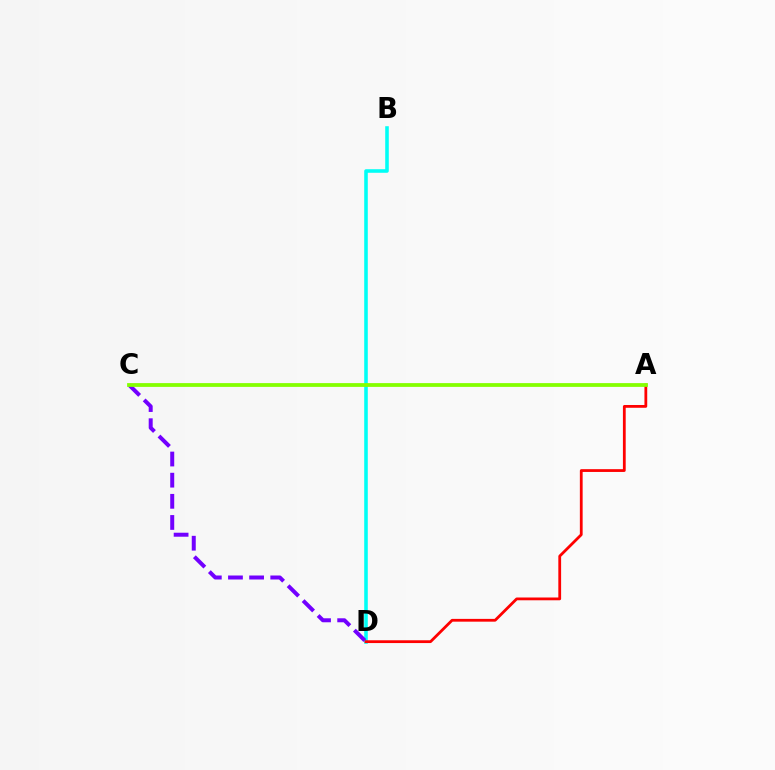{('B', 'D'): [{'color': '#00fff6', 'line_style': 'solid', 'thickness': 2.57}], ('A', 'D'): [{'color': '#ff0000', 'line_style': 'solid', 'thickness': 2.0}], ('C', 'D'): [{'color': '#7200ff', 'line_style': 'dashed', 'thickness': 2.87}], ('A', 'C'): [{'color': '#84ff00', 'line_style': 'solid', 'thickness': 2.72}]}